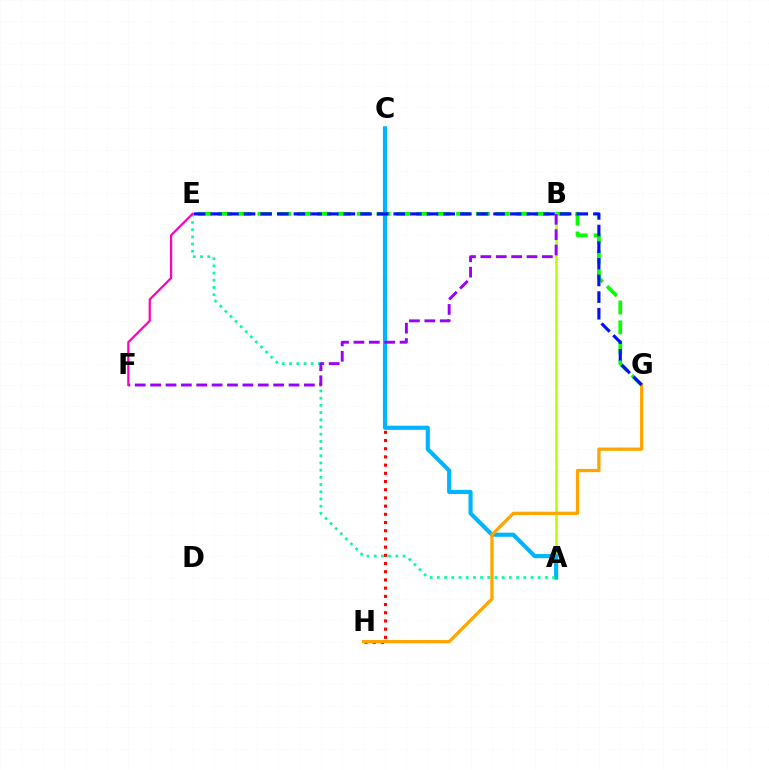{('E', 'G'): [{'color': '#08ff00', 'line_style': 'dashed', 'thickness': 2.7}, {'color': '#0010ff', 'line_style': 'dashed', 'thickness': 2.26}], ('A', 'B'): [{'color': '#b3ff00', 'line_style': 'solid', 'thickness': 1.83}], ('C', 'H'): [{'color': '#ff0000', 'line_style': 'dotted', 'thickness': 2.23}], ('A', 'C'): [{'color': '#00b5ff', 'line_style': 'solid', 'thickness': 2.98}], ('G', 'H'): [{'color': '#ffa500', 'line_style': 'solid', 'thickness': 2.35}], ('A', 'E'): [{'color': '#00ff9d', 'line_style': 'dotted', 'thickness': 1.96}], ('B', 'F'): [{'color': '#9b00ff', 'line_style': 'dashed', 'thickness': 2.09}], ('E', 'F'): [{'color': '#ff00bd', 'line_style': 'solid', 'thickness': 1.59}]}